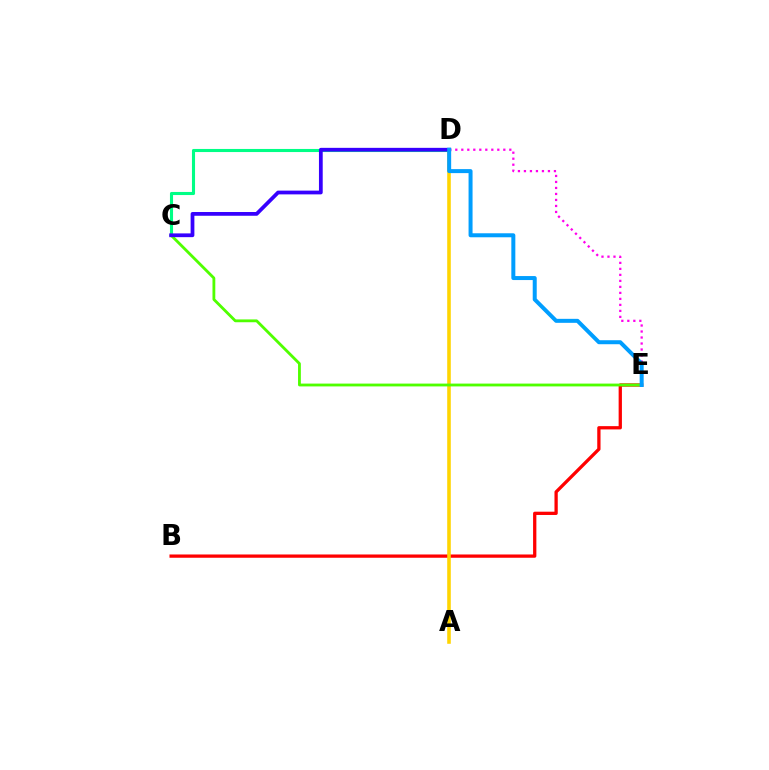{('B', 'E'): [{'color': '#ff0000', 'line_style': 'solid', 'thickness': 2.36}], ('C', 'D'): [{'color': '#00ff86', 'line_style': 'solid', 'thickness': 2.23}, {'color': '#3700ff', 'line_style': 'solid', 'thickness': 2.71}], ('A', 'D'): [{'color': '#ffd500', 'line_style': 'solid', 'thickness': 2.57}], ('D', 'E'): [{'color': '#ff00ed', 'line_style': 'dotted', 'thickness': 1.63}, {'color': '#009eff', 'line_style': 'solid', 'thickness': 2.88}], ('C', 'E'): [{'color': '#4fff00', 'line_style': 'solid', 'thickness': 2.03}]}